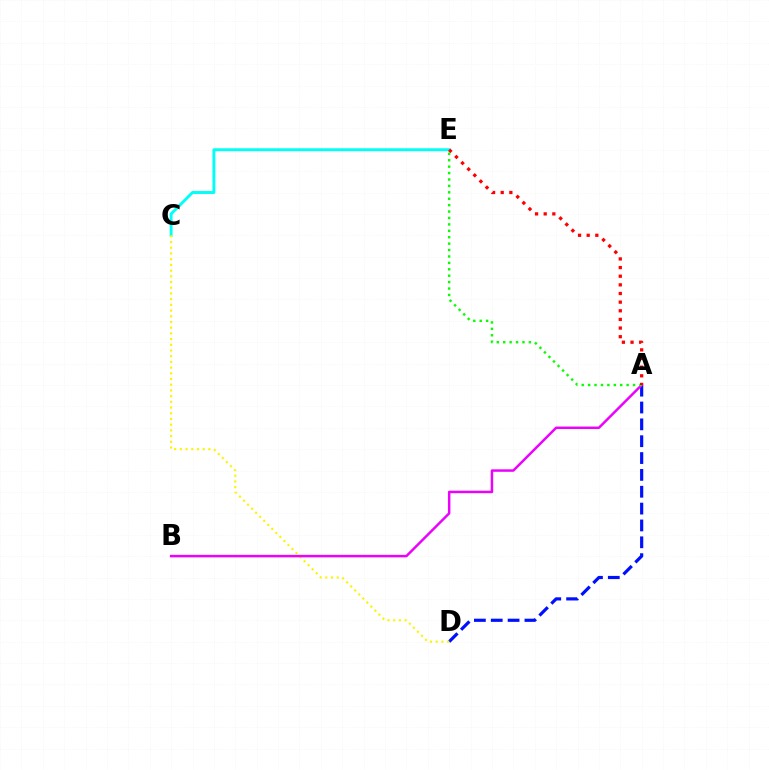{('C', 'E'): [{'color': '#00fff6', 'line_style': 'solid', 'thickness': 2.1}], ('A', 'D'): [{'color': '#0010ff', 'line_style': 'dashed', 'thickness': 2.29}], ('C', 'D'): [{'color': '#fcf500', 'line_style': 'dotted', 'thickness': 1.55}], ('A', 'B'): [{'color': '#ee00ff', 'line_style': 'solid', 'thickness': 1.78}], ('A', 'E'): [{'color': '#08ff00', 'line_style': 'dotted', 'thickness': 1.74}, {'color': '#ff0000', 'line_style': 'dotted', 'thickness': 2.35}]}